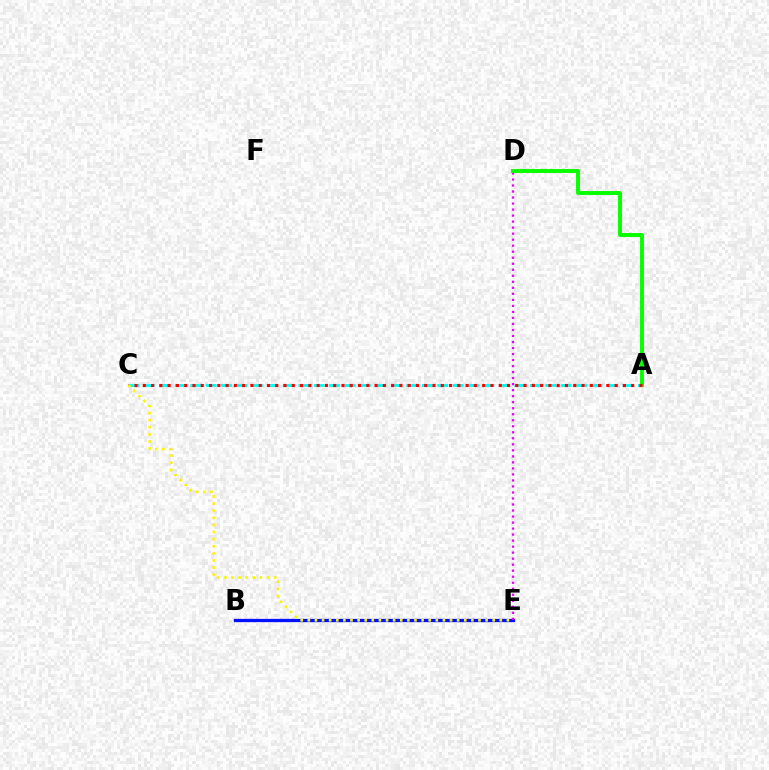{('A', 'C'): [{'color': '#00fff6', 'line_style': 'dashed', 'thickness': 2.1}, {'color': '#ff0000', 'line_style': 'dotted', 'thickness': 2.25}], ('B', 'E'): [{'color': '#0010ff', 'line_style': 'solid', 'thickness': 2.37}], ('D', 'E'): [{'color': '#ee00ff', 'line_style': 'dotted', 'thickness': 1.64}], ('A', 'D'): [{'color': '#08ff00', 'line_style': 'solid', 'thickness': 2.83}], ('C', 'E'): [{'color': '#fcf500', 'line_style': 'dotted', 'thickness': 1.93}]}